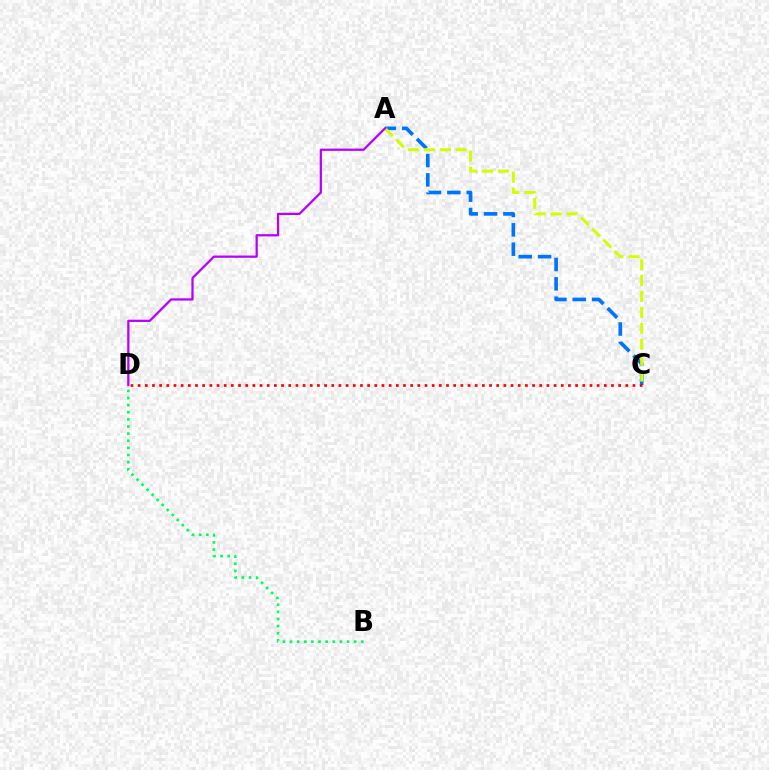{('A', 'C'): [{'color': '#0074ff', 'line_style': 'dashed', 'thickness': 2.63}, {'color': '#d1ff00', 'line_style': 'dashed', 'thickness': 2.16}], ('C', 'D'): [{'color': '#ff0000', 'line_style': 'dotted', 'thickness': 1.95}], ('B', 'D'): [{'color': '#00ff5c', 'line_style': 'dotted', 'thickness': 1.94}], ('A', 'D'): [{'color': '#b900ff', 'line_style': 'solid', 'thickness': 1.63}]}